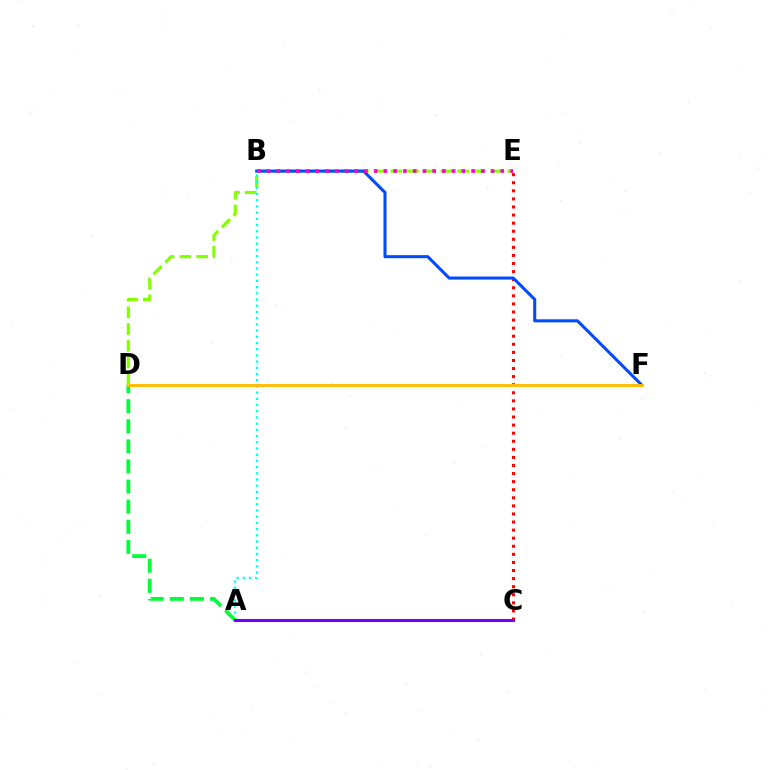{('C', 'E'): [{'color': '#ff0000', 'line_style': 'dotted', 'thickness': 2.19}], ('D', 'E'): [{'color': '#84ff00', 'line_style': 'dashed', 'thickness': 2.27}], ('A', 'B'): [{'color': '#00fff6', 'line_style': 'dotted', 'thickness': 1.69}], ('B', 'F'): [{'color': '#004bff', 'line_style': 'solid', 'thickness': 2.21}], ('B', 'E'): [{'color': '#ff00cf', 'line_style': 'dotted', 'thickness': 2.65}], ('A', 'D'): [{'color': '#00ff39', 'line_style': 'dashed', 'thickness': 2.73}], ('D', 'F'): [{'color': '#ffbd00', 'line_style': 'solid', 'thickness': 2.08}], ('A', 'C'): [{'color': '#7200ff', 'line_style': 'solid', 'thickness': 2.2}]}